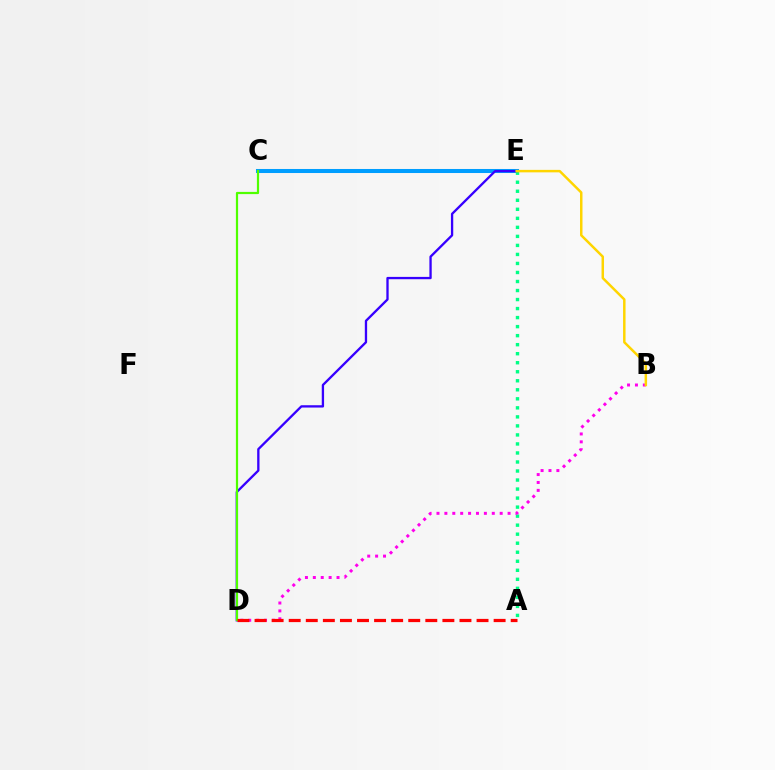{('C', 'E'): [{'color': '#009eff', 'line_style': 'solid', 'thickness': 2.91}], ('A', 'E'): [{'color': '#00ff86', 'line_style': 'dotted', 'thickness': 2.45}], ('B', 'D'): [{'color': '#ff00ed', 'line_style': 'dotted', 'thickness': 2.15}], ('D', 'E'): [{'color': '#3700ff', 'line_style': 'solid', 'thickness': 1.67}], ('B', 'E'): [{'color': '#ffd500', 'line_style': 'solid', 'thickness': 1.78}], ('C', 'D'): [{'color': '#4fff00', 'line_style': 'solid', 'thickness': 1.59}], ('A', 'D'): [{'color': '#ff0000', 'line_style': 'dashed', 'thickness': 2.32}]}